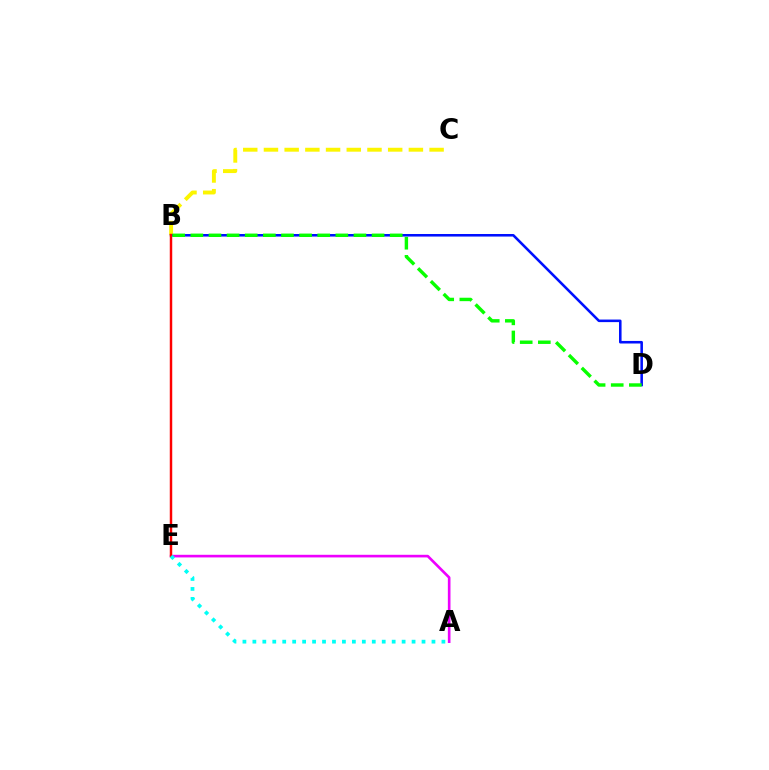{('A', 'E'): [{'color': '#ee00ff', 'line_style': 'solid', 'thickness': 1.9}, {'color': '#00fff6', 'line_style': 'dotted', 'thickness': 2.7}], ('B', 'C'): [{'color': '#fcf500', 'line_style': 'dashed', 'thickness': 2.81}], ('B', 'D'): [{'color': '#0010ff', 'line_style': 'solid', 'thickness': 1.84}, {'color': '#08ff00', 'line_style': 'dashed', 'thickness': 2.46}], ('B', 'E'): [{'color': '#ff0000', 'line_style': 'solid', 'thickness': 1.77}]}